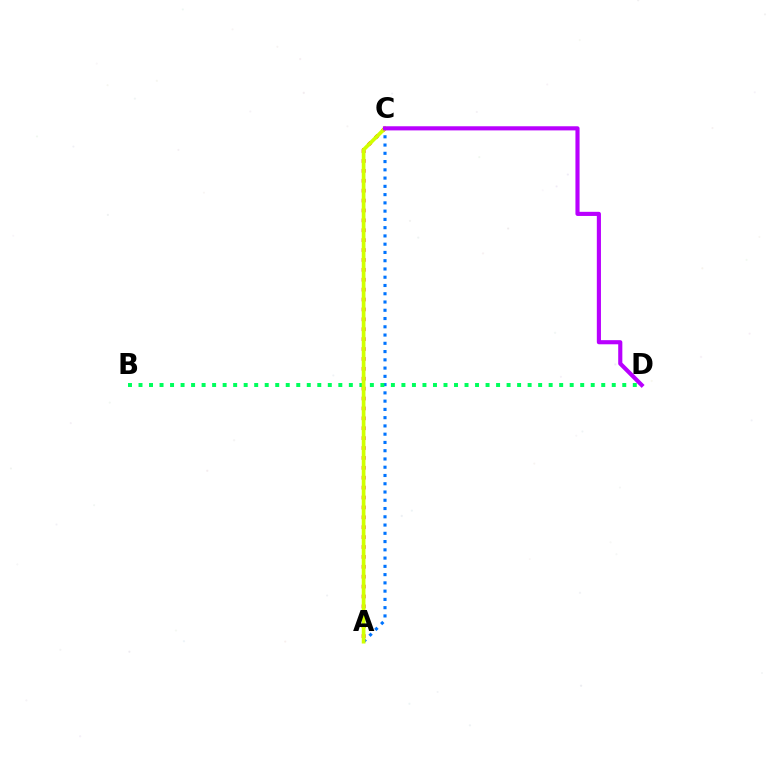{('A', 'C'): [{'color': '#0074ff', 'line_style': 'dotted', 'thickness': 2.24}, {'color': '#ff0000', 'line_style': 'dotted', 'thickness': 2.69}, {'color': '#d1ff00', 'line_style': 'solid', 'thickness': 2.66}], ('B', 'D'): [{'color': '#00ff5c', 'line_style': 'dotted', 'thickness': 2.86}], ('C', 'D'): [{'color': '#b900ff', 'line_style': 'solid', 'thickness': 2.97}]}